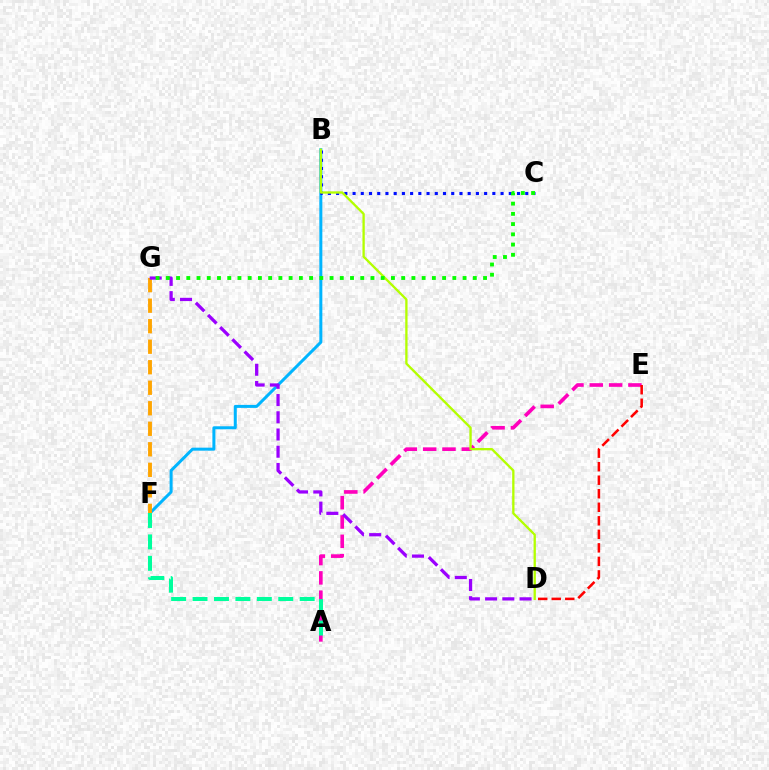{('B', 'F'): [{'color': '#00b5ff', 'line_style': 'solid', 'thickness': 2.17}], ('F', 'G'): [{'color': '#ffa500', 'line_style': 'dashed', 'thickness': 2.79}], ('B', 'C'): [{'color': '#0010ff', 'line_style': 'dotted', 'thickness': 2.23}], ('A', 'E'): [{'color': '#ff00bd', 'line_style': 'dashed', 'thickness': 2.62}], ('A', 'F'): [{'color': '#00ff9d', 'line_style': 'dashed', 'thickness': 2.91}], ('B', 'D'): [{'color': '#b3ff00', 'line_style': 'solid', 'thickness': 1.67}], ('D', 'G'): [{'color': '#9b00ff', 'line_style': 'dashed', 'thickness': 2.34}], ('D', 'E'): [{'color': '#ff0000', 'line_style': 'dashed', 'thickness': 1.84}], ('C', 'G'): [{'color': '#08ff00', 'line_style': 'dotted', 'thickness': 2.78}]}